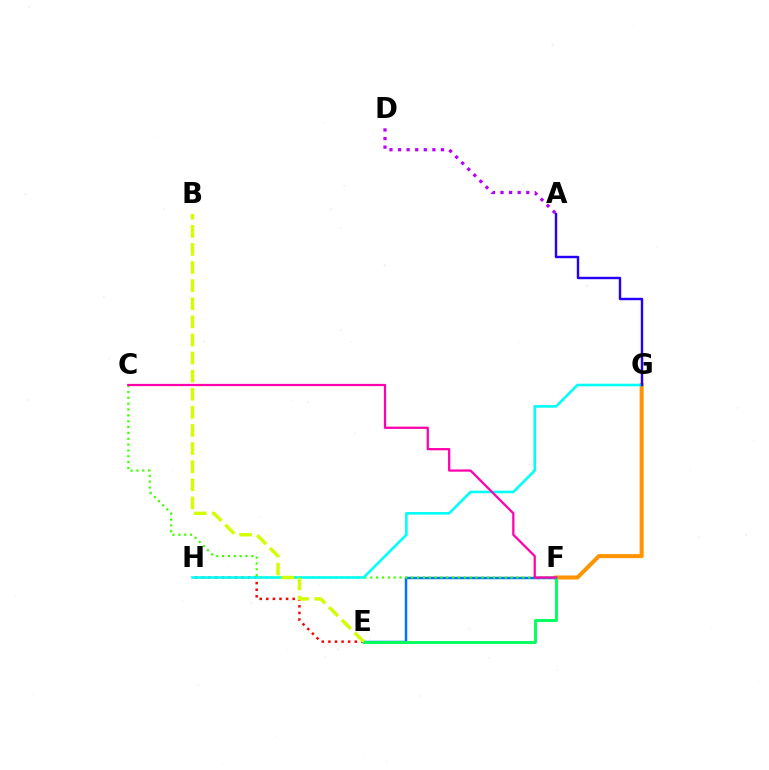{('F', 'G'): [{'color': '#ff9400', 'line_style': 'solid', 'thickness': 2.91}], ('E', 'F'): [{'color': '#0074ff', 'line_style': 'solid', 'thickness': 1.79}, {'color': '#00ff5c', 'line_style': 'solid', 'thickness': 2.08}], ('E', 'H'): [{'color': '#ff0000', 'line_style': 'dotted', 'thickness': 1.79}], ('A', 'D'): [{'color': '#b900ff', 'line_style': 'dotted', 'thickness': 2.33}], ('C', 'F'): [{'color': '#3dff00', 'line_style': 'dotted', 'thickness': 1.59}, {'color': '#ff00ac', 'line_style': 'solid', 'thickness': 1.62}], ('G', 'H'): [{'color': '#00fff6', 'line_style': 'solid', 'thickness': 1.87}], ('A', 'G'): [{'color': '#2500ff', 'line_style': 'solid', 'thickness': 1.74}], ('B', 'E'): [{'color': '#d1ff00', 'line_style': 'dashed', 'thickness': 2.46}]}